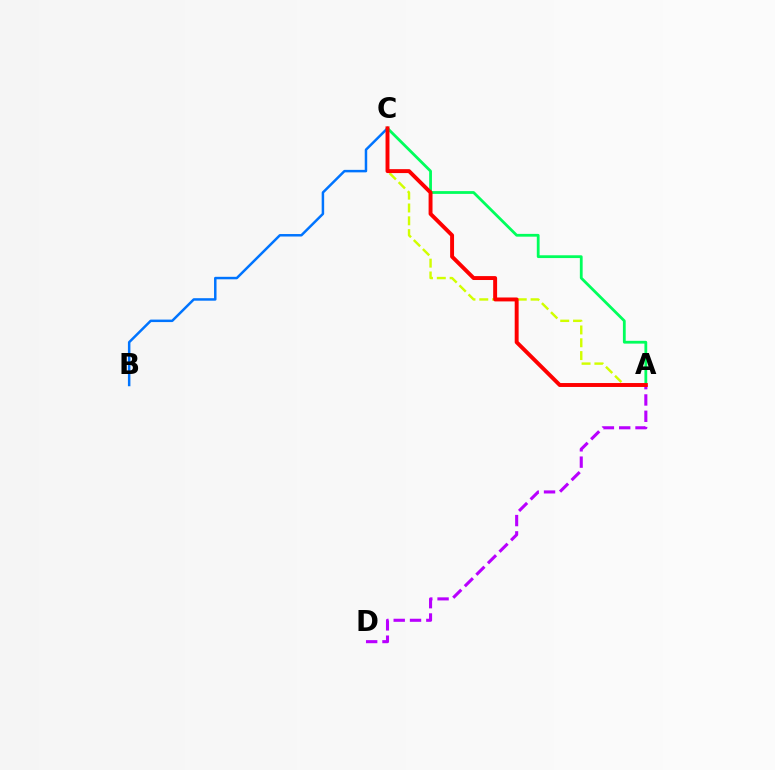{('A', 'C'): [{'color': '#d1ff00', 'line_style': 'dashed', 'thickness': 1.74}, {'color': '#00ff5c', 'line_style': 'solid', 'thickness': 2.01}, {'color': '#ff0000', 'line_style': 'solid', 'thickness': 2.82}], ('B', 'C'): [{'color': '#0074ff', 'line_style': 'solid', 'thickness': 1.79}], ('A', 'D'): [{'color': '#b900ff', 'line_style': 'dashed', 'thickness': 2.22}]}